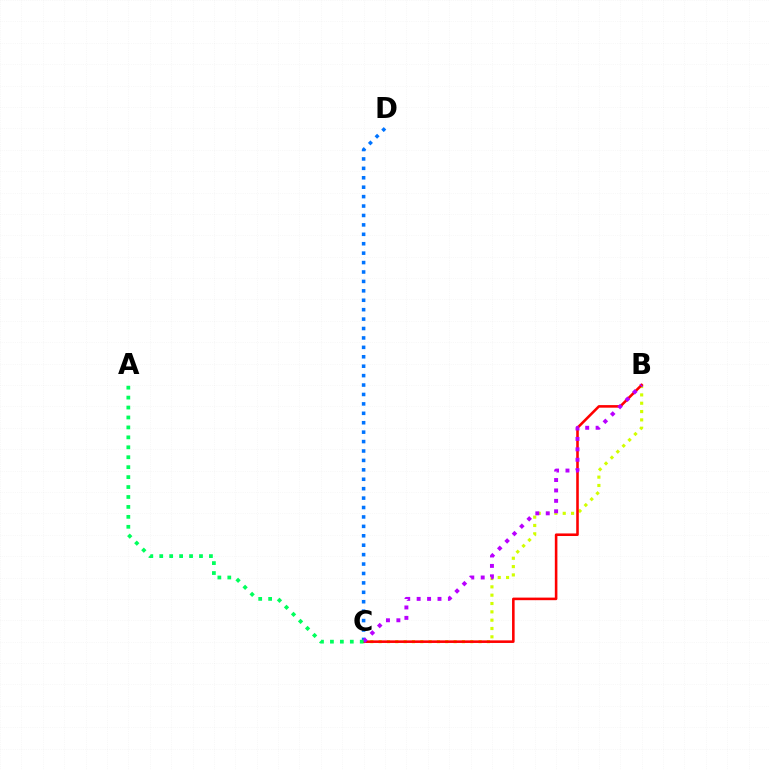{('B', 'C'): [{'color': '#d1ff00', 'line_style': 'dotted', 'thickness': 2.26}, {'color': '#ff0000', 'line_style': 'solid', 'thickness': 1.86}, {'color': '#b900ff', 'line_style': 'dotted', 'thickness': 2.83}], ('C', 'D'): [{'color': '#0074ff', 'line_style': 'dotted', 'thickness': 2.56}], ('A', 'C'): [{'color': '#00ff5c', 'line_style': 'dotted', 'thickness': 2.7}]}